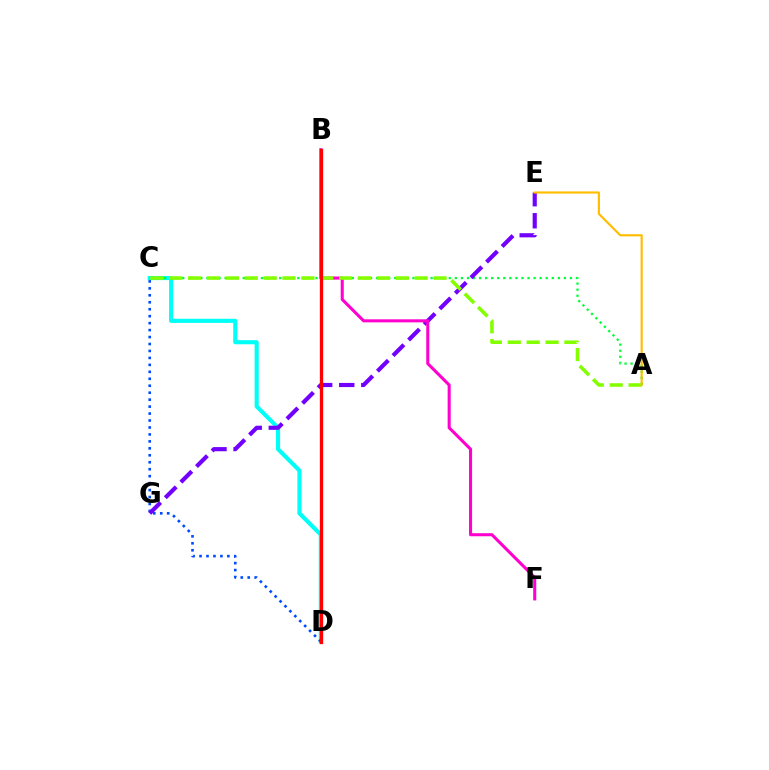{('C', 'D'): [{'color': '#00fff6', 'line_style': 'solid', 'thickness': 2.96}, {'color': '#004bff', 'line_style': 'dotted', 'thickness': 1.89}], ('A', 'C'): [{'color': '#00ff39', 'line_style': 'dotted', 'thickness': 1.65}, {'color': '#84ff00', 'line_style': 'dashed', 'thickness': 2.57}], ('E', 'G'): [{'color': '#7200ff', 'line_style': 'dashed', 'thickness': 2.99}], ('B', 'F'): [{'color': '#ff00cf', 'line_style': 'solid', 'thickness': 2.2}], ('B', 'D'): [{'color': '#ff0000', 'line_style': 'solid', 'thickness': 2.37}], ('A', 'E'): [{'color': '#ffbd00', 'line_style': 'solid', 'thickness': 1.55}]}